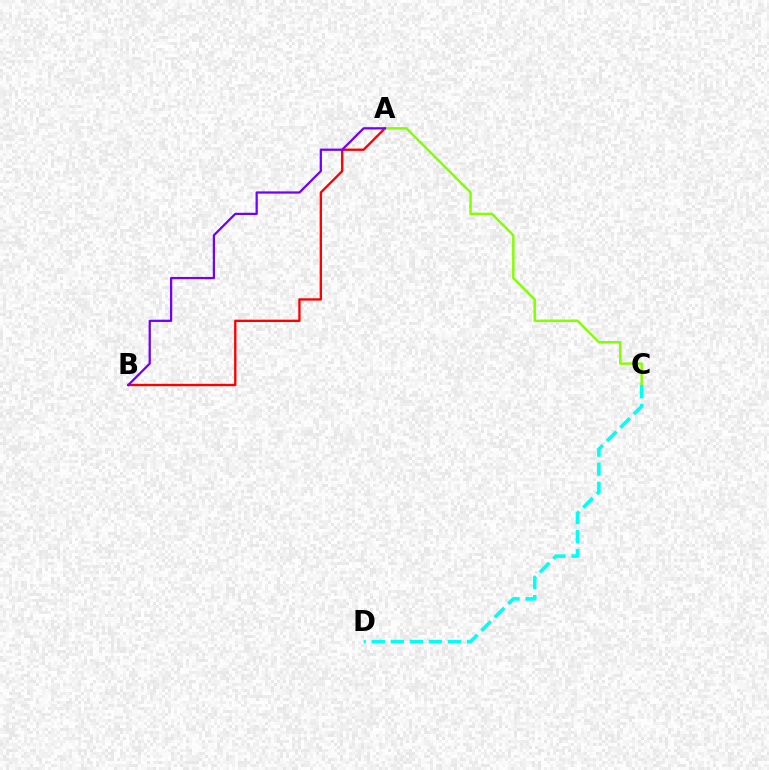{('A', 'B'): [{'color': '#ff0000', 'line_style': 'solid', 'thickness': 1.69}, {'color': '#7200ff', 'line_style': 'solid', 'thickness': 1.62}], ('A', 'C'): [{'color': '#84ff00', 'line_style': 'solid', 'thickness': 1.77}], ('C', 'D'): [{'color': '#00fff6', 'line_style': 'dashed', 'thickness': 2.59}]}